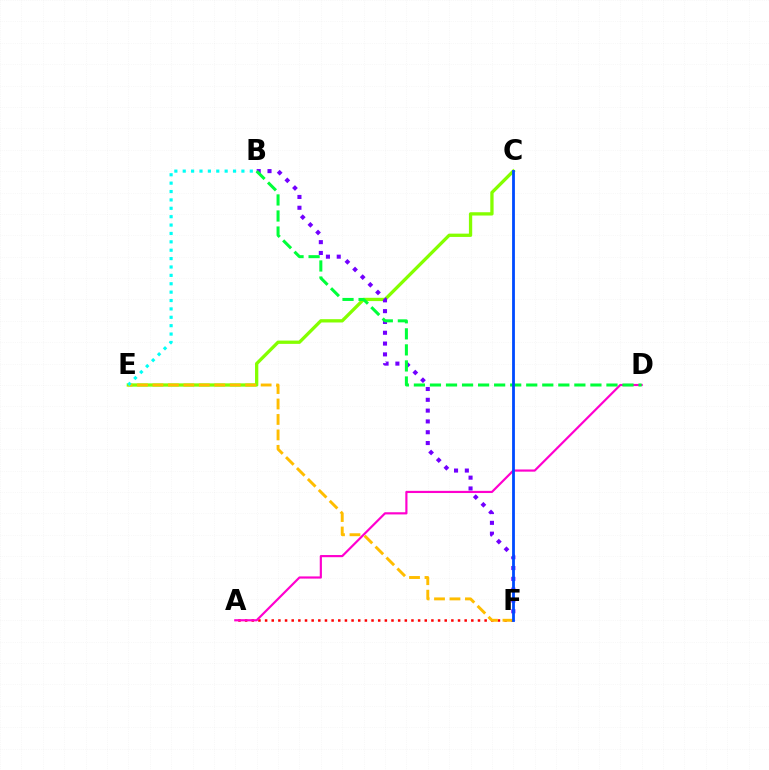{('C', 'E'): [{'color': '#84ff00', 'line_style': 'solid', 'thickness': 2.37}], ('A', 'F'): [{'color': '#ff0000', 'line_style': 'dotted', 'thickness': 1.81}], ('A', 'D'): [{'color': '#ff00cf', 'line_style': 'solid', 'thickness': 1.57}], ('B', 'F'): [{'color': '#7200ff', 'line_style': 'dotted', 'thickness': 2.94}], ('E', 'F'): [{'color': '#ffbd00', 'line_style': 'dashed', 'thickness': 2.1}], ('B', 'E'): [{'color': '#00fff6', 'line_style': 'dotted', 'thickness': 2.28}], ('B', 'D'): [{'color': '#00ff39', 'line_style': 'dashed', 'thickness': 2.18}], ('C', 'F'): [{'color': '#004bff', 'line_style': 'solid', 'thickness': 2.02}]}